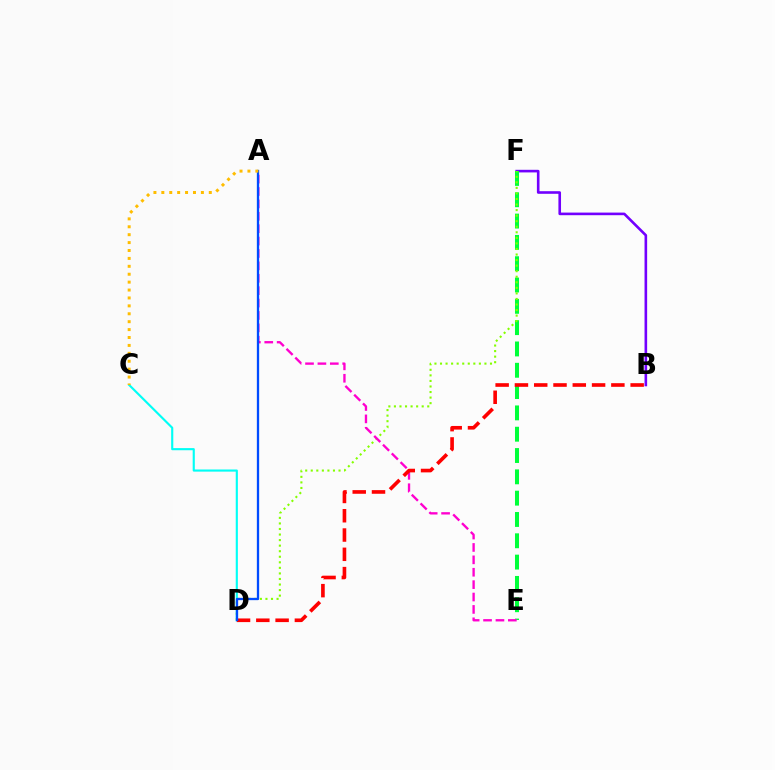{('B', 'F'): [{'color': '#7200ff', 'line_style': 'solid', 'thickness': 1.88}], ('E', 'F'): [{'color': '#00ff39', 'line_style': 'dashed', 'thickness': 2.9}], ('C', 'D'): [{'color': '#00fff6', 'line_style': 'solid', 'thickness': 1.54}], ('D', 'F'): [{'color': '#84ff00', 'line_style': 'dotted', 'thickness': 1.51}], ('A', 'E'): [{'color': '#ff00cf', 'line_style': 'dashed', 'thickness': 1.68}], ('B', 'D'): [{'color': '#ff0000', 'line_style': 'dashed', 'thickness': 2.62}], ('A', 'D'): [{'color': '#004bff', 'line_style': 'solid', 'thickness': 1.66}], ('A', 'C'): [{'color': '#ffbd00', 'line_style': 'dotted', 'thickness': 2.15}]}